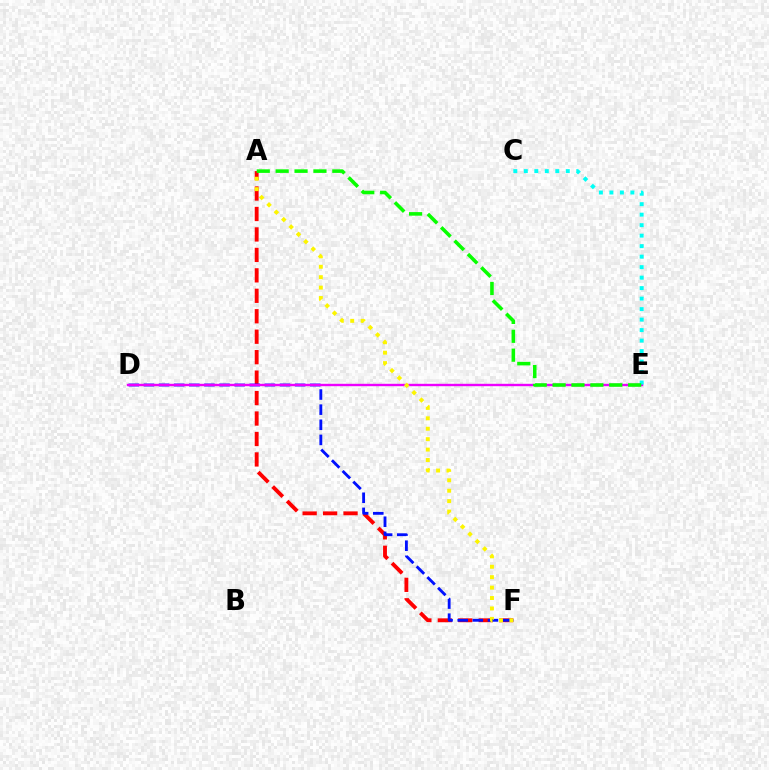{('A', 'F'): [{'color': '#ff0000', 'line_style': 'dashed', 'thickness': 2.78}, {'color': '#fcf500', 'line_style': 'dotted', 'thickness': 2.83}], ('D', 'F'): [{'color': '#0010ff', 'line_style': 'dashed', 'thickness': 2.05}], ('D', 'E'): [{'color': '#ee00ff', 'line_style': 'solid', 'thickness': 1.72}], ('C', 'E'): [{'color': '#00fff6', 'line_style': 'dotted', 'thickness': 2.85}], ('A', 'E'): [{'color': '#08ff00', 'line_style': 'dashed', 'thickness': 2.57}]}